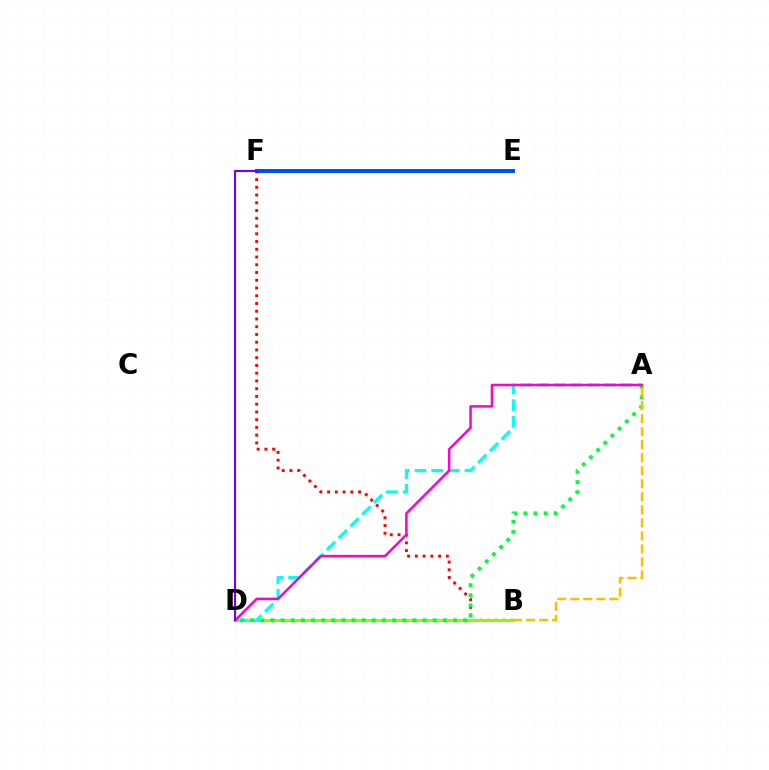{('B', 'F'): [{'color': '#ff0000', 'line_style': 'dotted', 'thickness': 2.1}], ('B', 'D'): [{'color': '#84ff00', 'line_style': 'solid', 'thickness': 2.21}], ('E', 'F'): [{'color': '#004bff', 'line_style': 'solid', 'thickness': 2.83}], ('A', 'D'): [{'color': '#00fff6', 'line_style': 'dashed', 'thickness': 2.26}, {'color': '#00ff39', 'line_style': 'dotted', 'thickness': 2.76}, {'color': '#ff00cf', 'line_style': 'solid', 'thickness': 1.81}], ('A', 'B'): [{'color': '#ffbd00', 'line_style': 'dashed', 'thickness': 1.77}], ('D', 'F'): [{'color': '#7200ff', 'line_style': 'solid', 'thickness': 1.55}]}